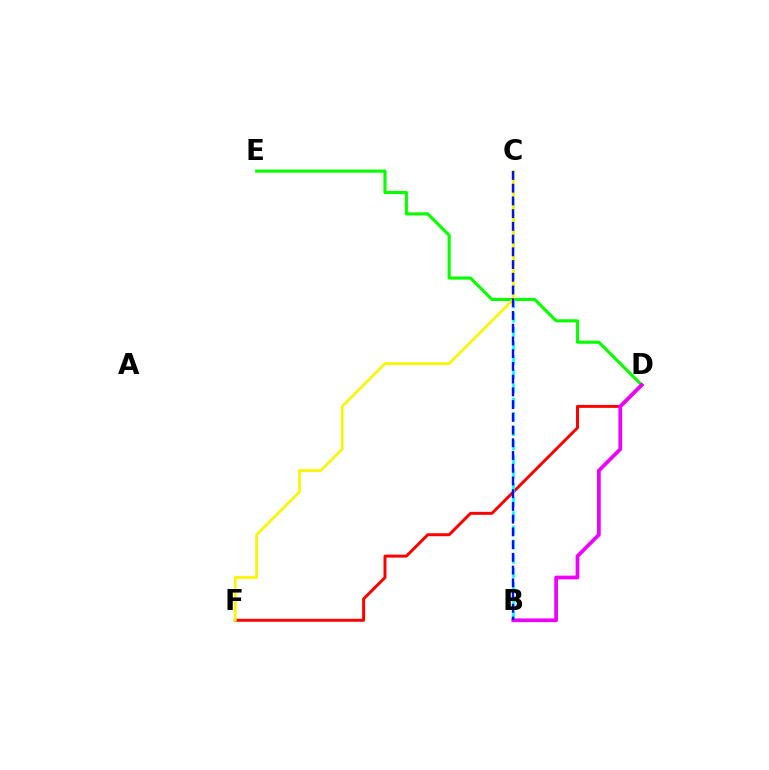{('D', 'F'): [{'color': '#ff0000', 'line_style': 'solid', 'thickness': 2.14}], ('D', 'E'): [{'color': '#08ff00', 'line_style': 'solid', 'thickness': 2.25}], ('B', 'C'): [{'color': '#00fff6', 'line_style': 'dashed', 'thickness': 1.93}, {'color': '#0010ff', 'line_style': 'dashed', 'thickness': 1.73}], ('C', 'F'): [{'color': '#fcf500', 'line_style': 'solid', 'thickness': 1.94}], ('B', 'D'): [{'color': '#ee00ff', 'line_style': 'solid', 'thickness': 2.69}]}